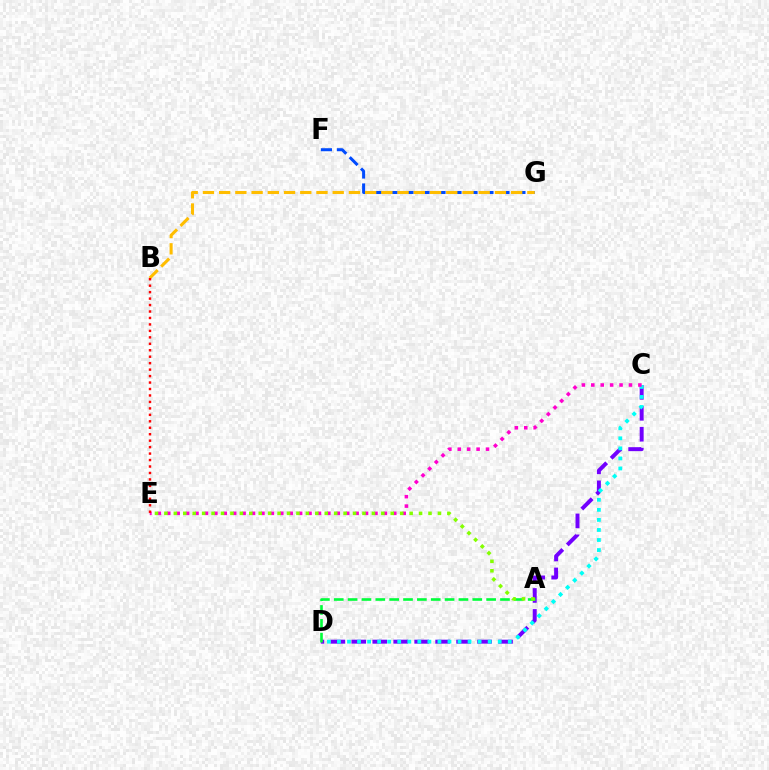{('C', 'D'): [{'color': '#7200ff', 'line_style': 'dashed', 'thickness': 2.85}, {'color': '#00fff6', 'line_style': 'dotted', 'thickness': 2.73}], ('A', 'D'): [{'color': '#00ff39', 'line_style': 'dashed', 'thickness': 1.88}], ('F', 'G'): [{'color': '#004bff', 'line_style': 'dashed', 'thickness': 2.17}], ('C', 'E'): [{'color': '#ff00cf', 'line_style': 'dotted', 'thickness': 2.56}], ('B', 'G'): [{'color': '#ffbd00', 'line_style': 'dashed', 'thickness': 2.2}], ('B', 'E'): [{'color': '#ff0000', 'line_style': 'dotted', 'thickness': 1.75}], ('A', 'E'): [{'color': '#84ff00', 'line_style': 'dotted', 'thickness': 2.56}]}